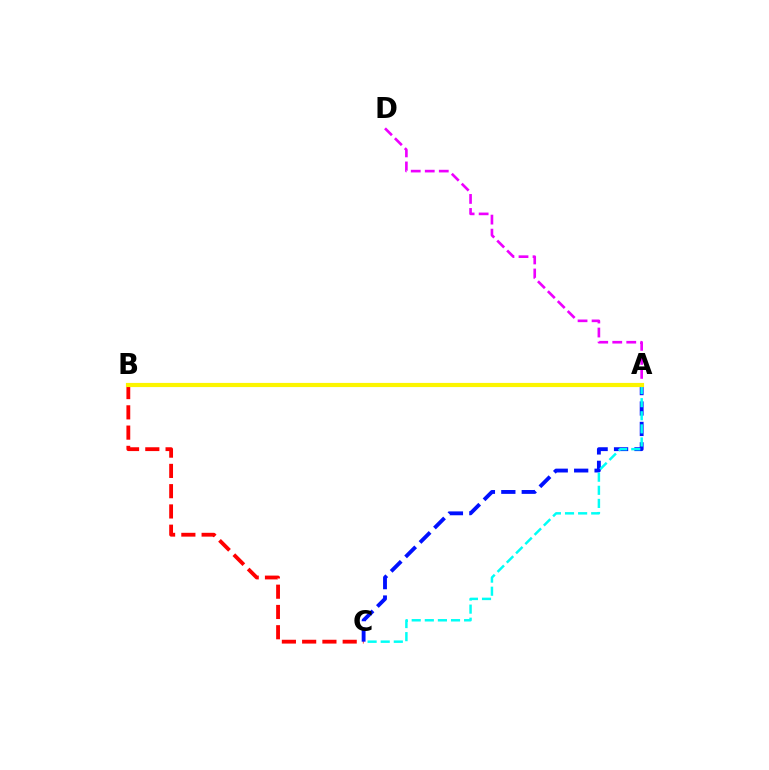{('B', 'C'): [{'color': '#ff0000', 'line_style': 'dashed', 'thickness': 2.75}], ('A', 'C'): [{'color': '#0010ff', 'line_style': 'dashed', 'thickness': 2.77}, {'color': '#00fff6', 'line_style': 'dashed', 'thickness': 1.78}], ('A', 'D'): [{'color': '#ee00ff', 'line_style': 'dashed', 'thickness': 1.9}], ('A', 'B'): [{'color': '#08ff00', 'line_style': 'solid', 'thickness': 2.6}, {'color': '#fcf500', 'line_style': 'solid', 'thickness': 3.0}]}